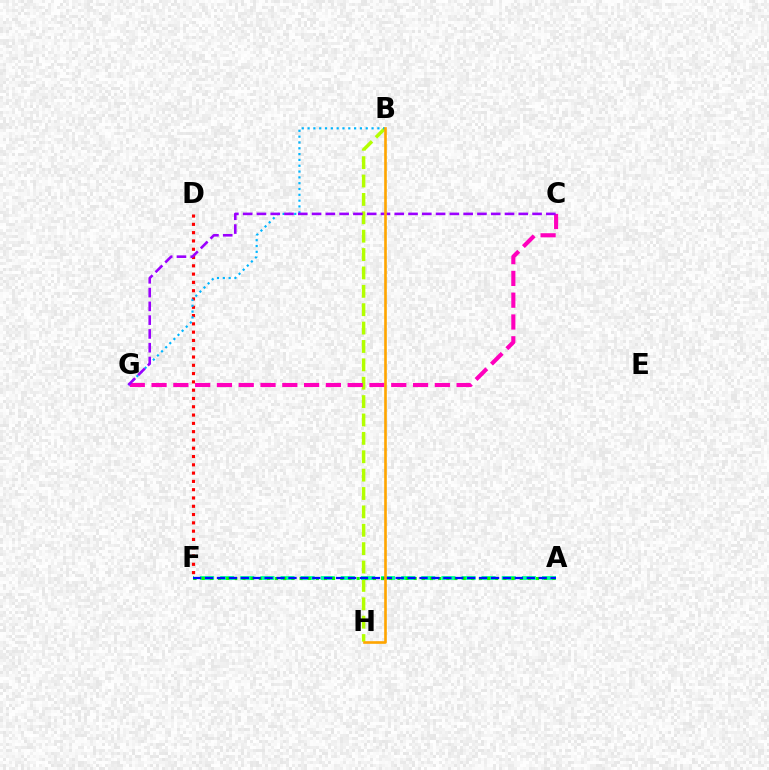{('B', 'H'): [{'color': '#b3ff00', 'line_style': 'dashed', 'thickness': 2.5}, {'color': '#ffa500', 'line_style': 'solid', 'thickness': 1.89}], ('A', 'F'): [{'color': '#00ff9d', 'line_style': 'dashed', 'thickness': 2.73}, {'color': '#08ff00', 'line_style': 'dotted', 'thickness': 2.22}, {'color': '#0010ff', 'line_style': 'dashed', 'thickness': 1.62}], ('C', 'G'): [{'color': '#ff00bd', 'line_style': 'dashed', 'thickness': 2.96}, {'color': '#9b00ff', 'line_style': 'dashed', 'thickness': 1.87}], ('D', 'F'): [{'color': '#ff0000', 'line_style': 'dotted', 'thickness': 2.25}], ('B', 'G'): [{'color': '#00b5ff', 'line_style': 'dotted', 'thickness': 1.58}]}